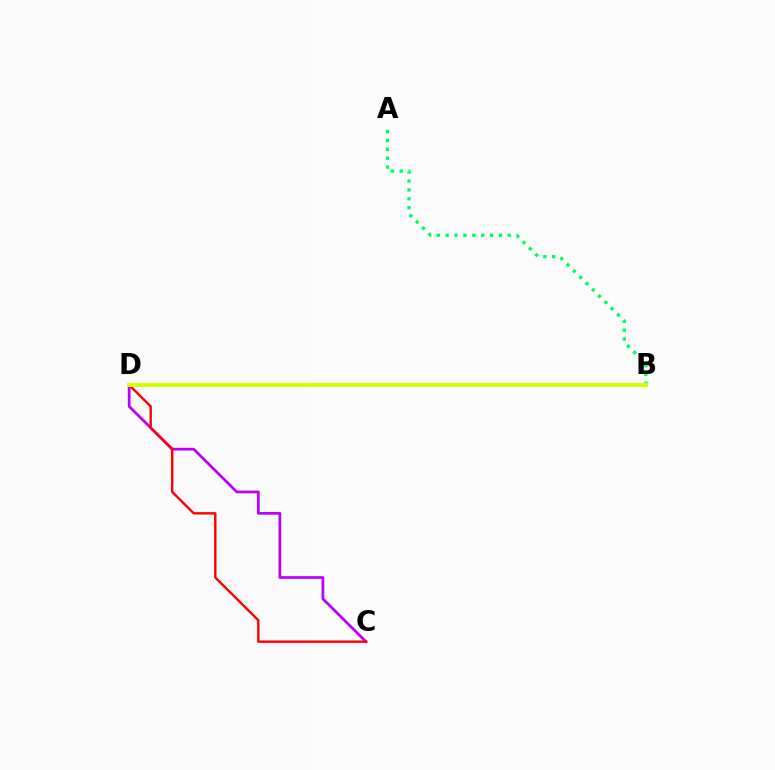{('A', 'B'): [{'color': '#00ff5c', 'line_style': 'dotted', 'thickness': 2.41}], ('C', 'D'): [{'color': '#b900ff', 'line_style': 'solid', 'thickness': 1.96}, {'color': '#ff0000', 'line_style': 'solid', 'thickness': 1.73}], ('B', 'D'): [{'color': '#0074ff', 'line_style': 'dashed', 'thickness': 2.12}, {'color': '#d1ff00', 'line_style': 'solid', 'thickness': 2.88}]}